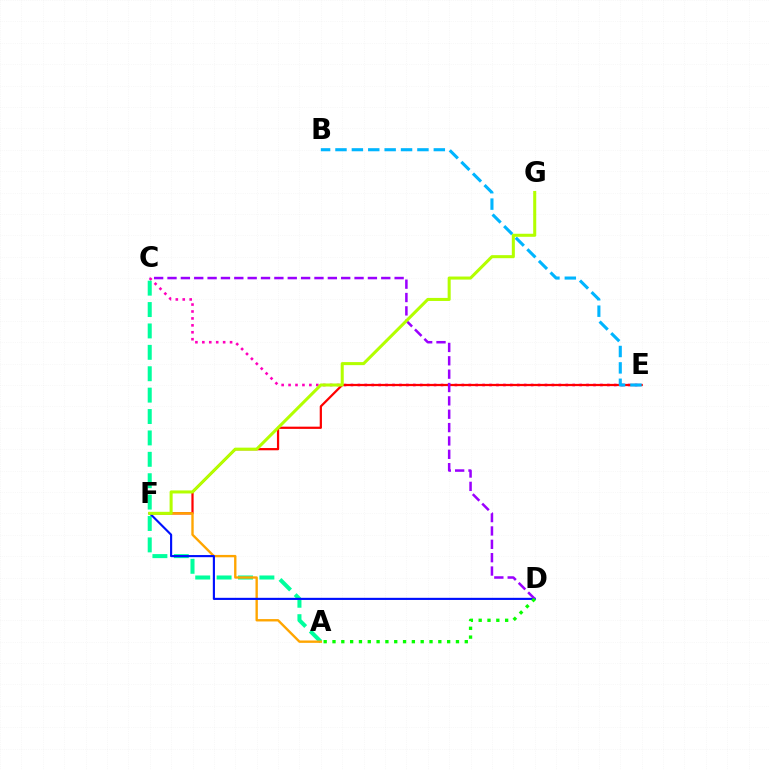{('C', 'E'): [{'color': '#ff00bd', 'line_style': 'dotted', 'thickness': 1.88}], ('E', 'F'): [{'color': '#ff0000', 'line_style': 'solid', 'thickness': 1.61}], ('A', 'C'): [{'color': '#00ff9d', 'line_style': 'dashed', 'thickness': 2.91}], ('A', 'F'): [{'color': '#ffa500', 'line_style': 'solid', 'thickness': 1.71}], ('B', 'E'): [{'color': '#00b5ff', 'line_style': 'dashed', 'thickness': 2.23}], ('D', 'F'): [{'color': '#0010ff', 'line_style': 'solid', 'thickness': 1.54}], ('C', 'D'): [{'color': '#9b00ff', 'line_style': 'dashed', 'thickness': 1.81}], ('F', 'G'): [{'color': '#b3ff00', 'line_style': 'solid', 'thickness': 2.19}], ('A', 'D'): [{'color': '#08ff00', 'line_style': 'dotted', 'thickness': 2.4}]}